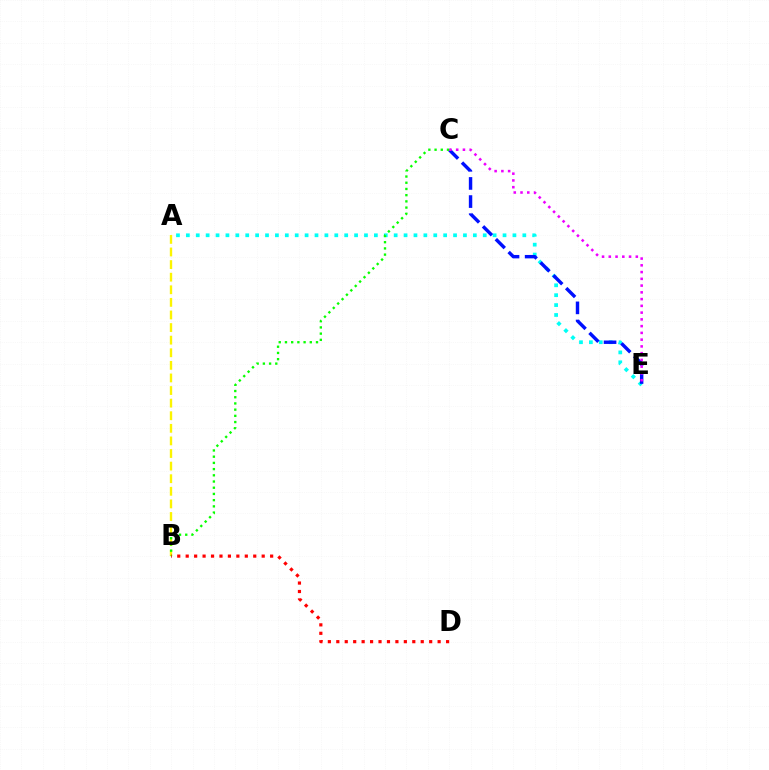{('A', 'E'): [{'color': '#00fff6', 'line_style': 'dotted', 'thickness': 2.69}], ('A', 'B'): [{'color': '#fcf500', 'line_style': 'dashed', 'thickness': 1.71}], ('C', 'E'): [{'color': '#0010ff', 'line_style': 'dashed', 'thickness': 2.46}, {'color': '#ee00ff', 'line_style': 'dotted', 'thickness': 1.84}], ('B', 'D'): [{'color': '#ff0000', 'line_style': 'dotted', 'thickness': 2.29}], ('B', 'C'): [{'color': '#08ff00', 'line_style': 'dotted', 'thickness': 1.69}]}